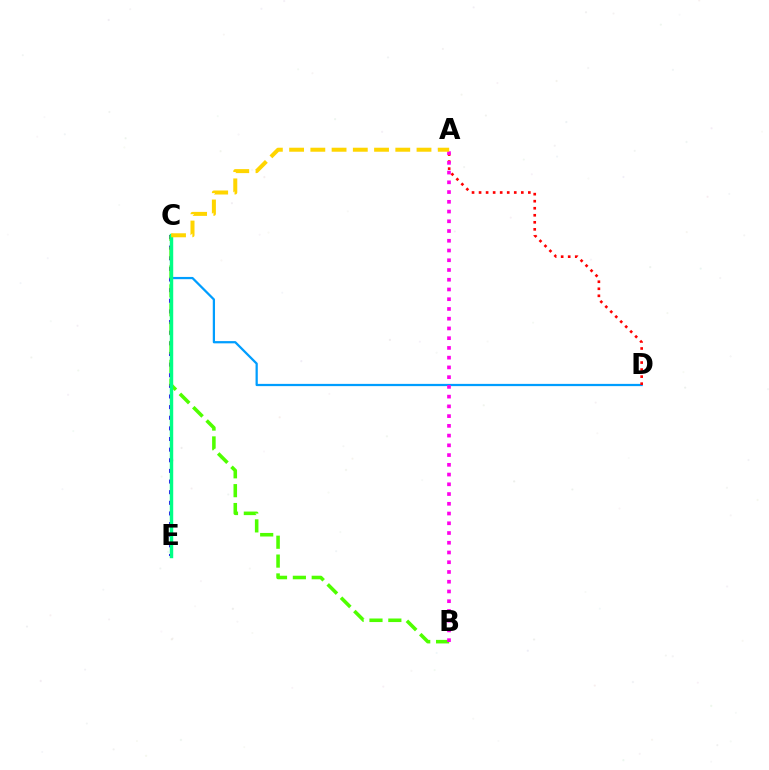{('C', 'E'): [{'color': '#3700ff', 'line_style': 'dotted', 'thickness': 2.89}, {'color': '#00ff86', 'line_style': 'solid', 'thickness': 2.46}], ('C', 'D'): [{'color': '#009eff', 'line_style': 'solid', 'thickness': 1.62}], ('A', 'D'): [{'color': '#ff0000', 'line_style': 'dotted', 'thickness': 1.91}], ('B', 'C'): [{'color': '#4fff00', 'line_style': 'dashed', 'thickness': 2.56}], ('A', 'B'): [{'color': '#ff00ed', 'line_style': 'dotted', 'thickness': 2.65}], ('A', 'C'): [{'color': '#ffd500', 'line_style': 'dashed', 'thickness': 2.88}]}